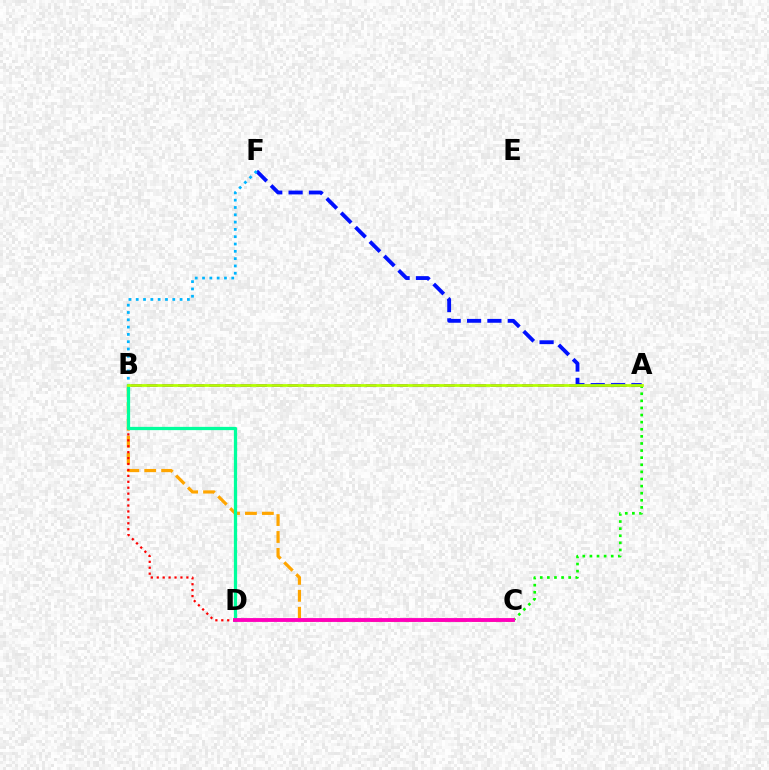{('B', 'C'): [{'color': '#ffa500', 'line_style': 'dashed', 'thickness': 2.3}], ('B', 'D'): [{'color': '#ff0000', 'line_style': 'dotted', 'thickness': 1.61}, {'color': '#00ff9d', 'line_style': 'solid', 'thickness': 2.35}], ('A', 'B'): [{'color': '#9b00ff', 'line_style': 'dashed', 'thickness': 2.12}, {'color': '#b3ff00', 'line_style': 'solid', 'thickness': 1.98}], ('A', 'C'): [{'color': '#08ff00', 'line_style': 'dotted', 'thickness': 1.93}], ('C', 'D'): [{'color': '#ff00bd', 'line_style': 'solid', 'thickness': 2.77}], ('A', 'F'): [{'color': '#0010ff', 'line_style': 'dashed', 'thickness': 2.76}], ('B', 'F'): [{'color': '#00b5ff', 'line_style': 'dotted', 'thickness': 1.99}]}